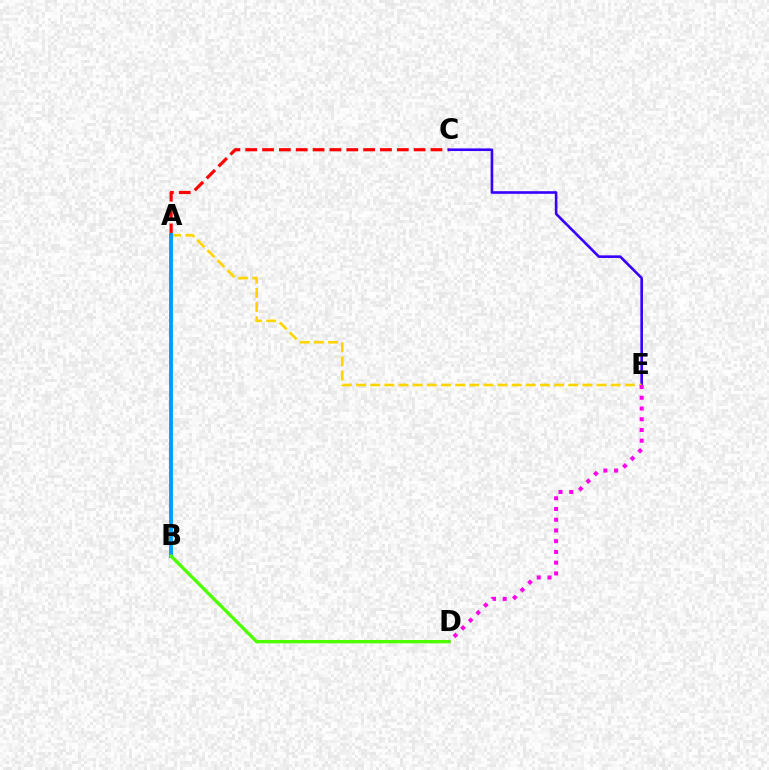{('A', 'C'): [{'color': '#ff0000', 'line_style': 'dashed', 'thickness': 2.29}], ('C', 'E'): [{'color': '#3700ff', 'line_style': 'solid', 'thickness': 1.89}], ('A', 'B'): [{'color': '#00ff86', 'line_style': 'dashed', 'thickness': 1.73}, {'color': '#009eff', 'line_style': 'solid', 'thickness': 2.79}], ('A', 'E'): [{'color': '#ffd500', 'line_style': 'dashed', 'thickness': 1.92}], ('B', 'D'): [{'color': '#4fff00', 'line_style': 'solid', 'thickness': 2.39}], ('D', 'E'): [{'color': '#ff00ed', 'line_style': 'dotted', 'thickness': 2.92}]}